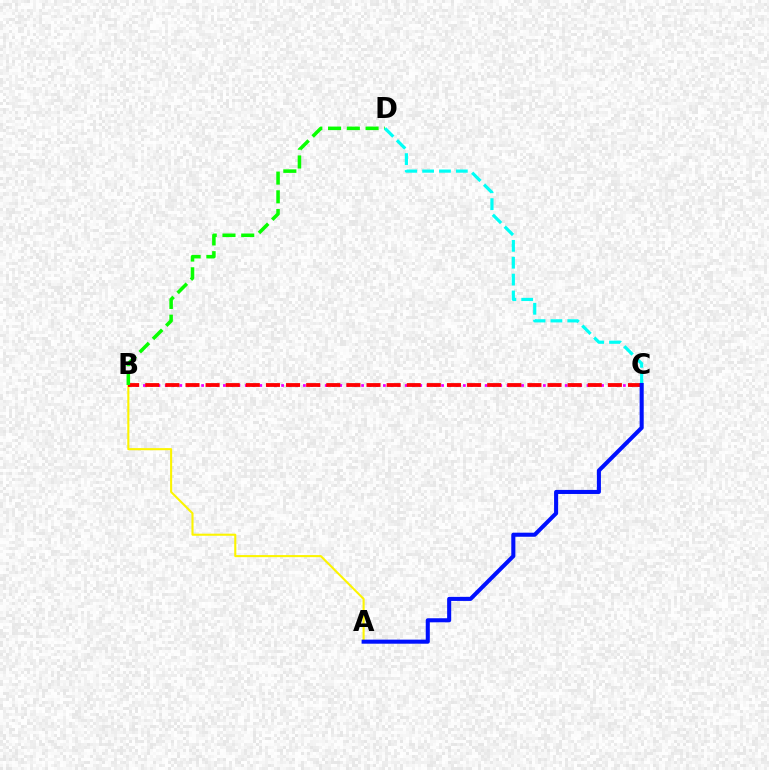{('B', 'C'): [{'color': '#ee00ff', 'line_style': 'dotted', 'thickness': 1.98}, {'color': '#ff0000', 'line_style': 'dashed', 'thickness': 2.73}], ('A', 'B'): [{'color': '#fcf500', 'line_style': 'solid', 'thickness': 1.51}], ('B', 'D'): [{'color': '#08ff00', 'line_style': 'dashed', 'thickness': 2.55}], ('C', 'D'): [{'color': '#00fff6', 'line_style': 'dashed', 'thickness': 2.29}], ('A', 'C'): [{'color': '#0010ff', 'line_style': 'solid', 'thickness': 2.93}]}